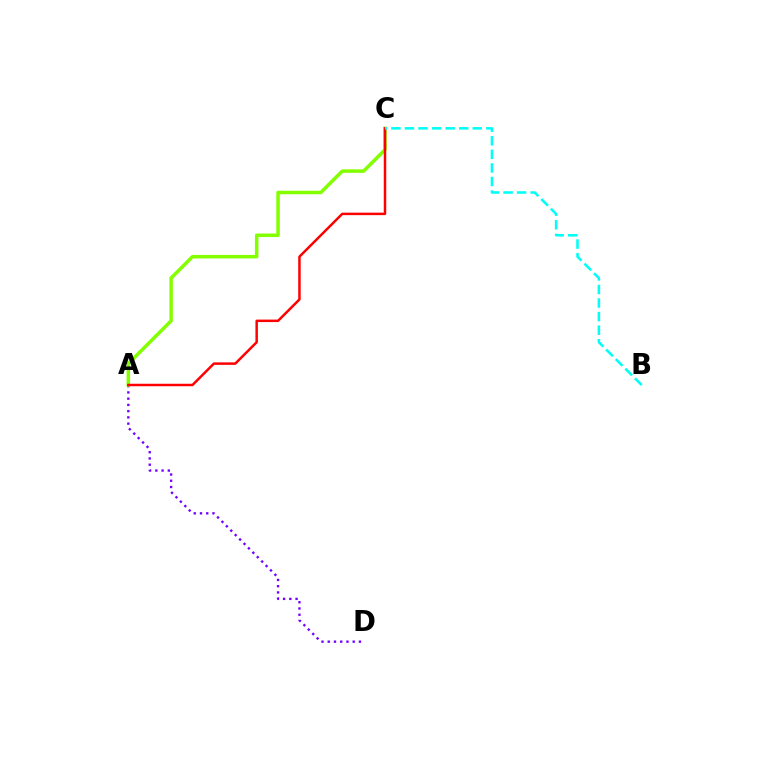{('A', 'D'): [{'color': '#7200ff', 'line_style': 'dotted', 'thickness': 1.7}], ('A', 'C'): [{'color': '#84ff00', 'line_style': 'solid', 'thickness': 2.53}, {'color': '#ff0000', 'line_style': 'solid', 'thickness': 1.79}], ('B', 'C'): [{'color': '#00fff6', 'line_style': 'dashed', 'thickness': 1.84}]}